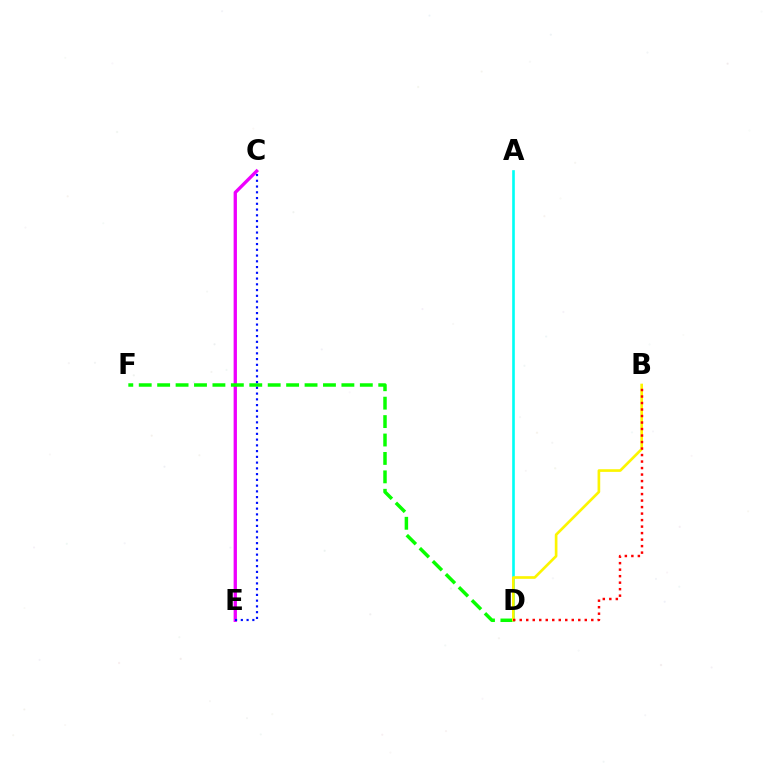{('C', 'E'): [{'color': '#ee00ff', 'line_style': 'solid', 'thickness': 2.39}, {'color': '#0010ff', 'line_style': 'dotted', 'thickness': 1.56}], ('D', 'F'): [{'color': '#08ff00', 'line_style': 'dashed', 'thickness': 2.5}], ('A', 'D'): [{'color': '#00fff6', 'line_style': 'solid', 'thickness': 1.9}], ('B', 'D'): [{'color': '#fcf500', 'line_style': 'solid', 'thickness': 1.91}, {'color': '#ff0000', 'line_style': 'dotted', 'thickness': 1.77}]}